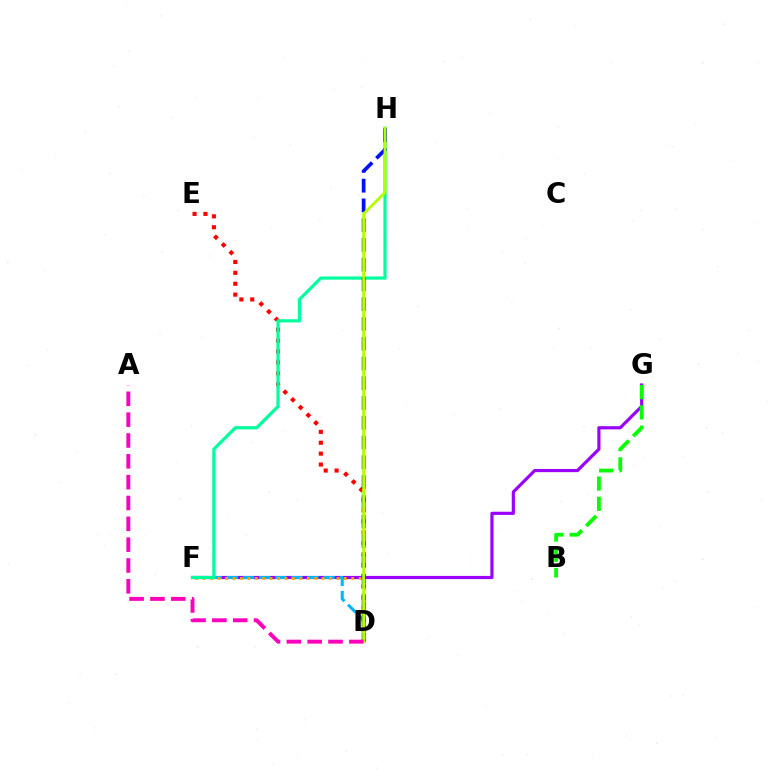{('D', 'E'): [{'color': '#ff0000', 'line_style': 'dotted', 'thickness': 2.96}], ('F', 'G'): [{'color': '#9b00ff', 'line_style': 'solid', 'thickness': 2.28}], ('B', 'G'): [{'color': '#08ff00', 'line_style': 'dashed', 'thickness': 2.76}], ('D', 'F'): [{'color': '#00b5ff', 'line_style': 'dashed', 'thickness': 2.19}, {'color': '#ffa500', 'line_style': 'dotted', 'thickness': 2.02}], ('F', 'H'): [{'color': '#00ff9d', 'line_style': 'solid', 'thickness': 2.32}], ('D', 'H'): [{'color': '#0010ff', 'line_style': 'dashed', 'thickness': 2.68}, {'color': '#b3ff00', 'line_style': 'solid', 'thickness': 2.05}], ('A', 'D'): [{'color': '#ff00bd', 'line_style': 'dashed', 'thickness': 2.83}]}